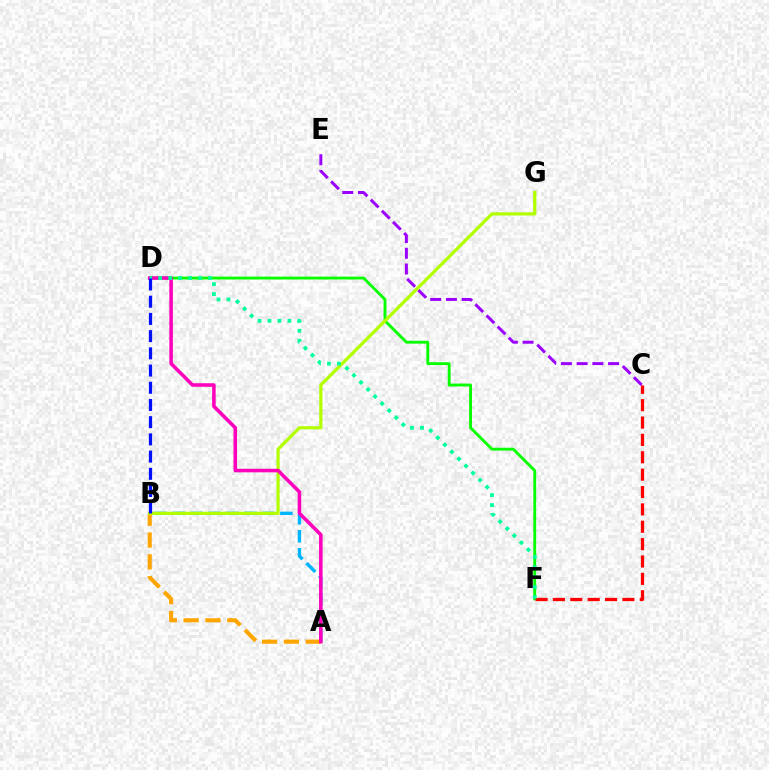{('D', 'F'): [{'color': '#08ff00', 'line_style': 'solid', 'thickness': 2.06}, {'color': '#00ff9d', 'line_style': 'dotted', 'thickness': 2.71}], ('A', 'B'): [{'color': '#00b5ff', 'line_style': 'dashed', 'thickness': 2.44}, {'color': '#ffa500', 'line_style': 'dashed', 'thickness': 2.96}], ('C', 'E'): [{'color': '#9b00ff', 'line_style': 'dashed', 'thickness': 2.14}], ('B', 'G'): [{'color': '#b3ff00', 'line_style': 'solid', 'thickness': 2.31}], ('A', 'D'): [{'color': '#ff00bd', 'line_style': 'solid', 'thickness': 2.56}], ('C', 'F'): [{'color': '#ff0000', 'line_style': 'dashed', 'thickness': 2.36}], ('B', 'D'): [{'color': '#0010ff', 'line_style': 'dashed', 'thickness': 2.34}]}